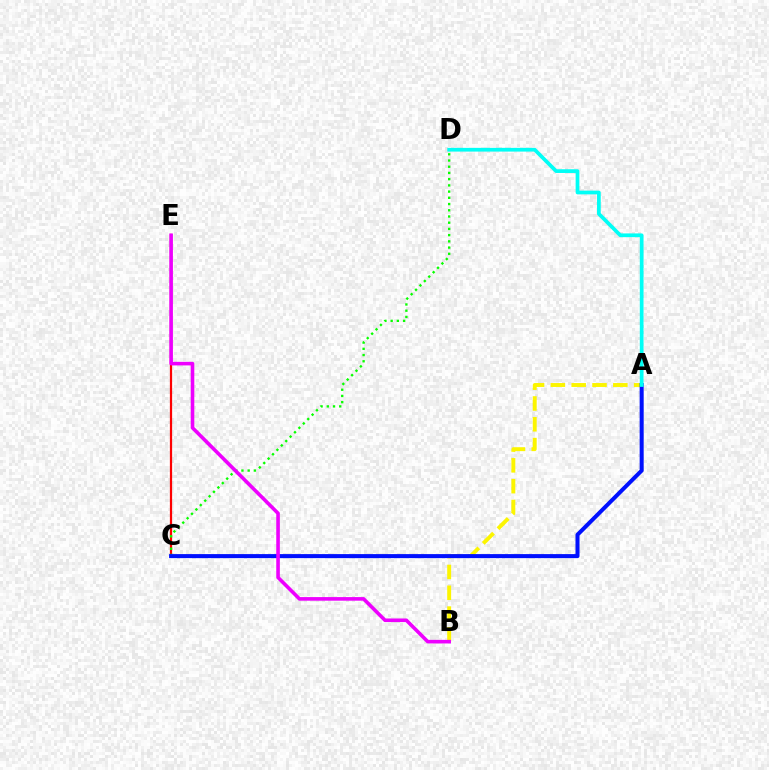{('A', 'B'): [{'color': '#fcf500', 'line_style': 'dashed', 'thickness': 2.83}], ('C', 'E'): [{'color': '#ff0000', 'line_style': 'solid', 'thickness': 1.61}], ('C', 'D'): [{'color': '#08ff00', 'line_style': 'dotted', 'thickness': 1.69}], ('A', 'C'): [{'color': '#0010ff', 'line_style': 'solid', 'thickness': 2.9}], ('B', 'E'): [{'color': '#ee00ff', 'line_style': 'solid', 'thickness': 2.59}], ('A', 'D'): [{'color': '#00fff6', 'line_style': 'solid', 'thickness': 2.68}]}